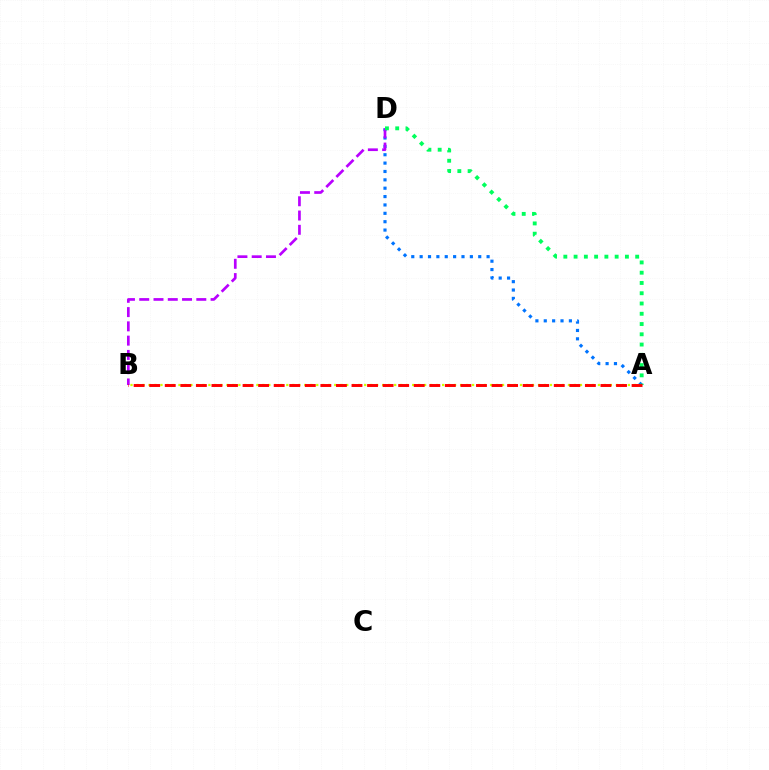{('A', 'B'): [{'color': '#d1ff00', 'line_style': 'dotted', 'thickness': 1.63}, {'color': '#ff0000', 'line_style': 'dashed', 'thickness': 2.11}], ('A', 'D'): [{'color': '#0074ff', 'line_style': 'dotted', 'thickness': 2.27}, {'color': '#00ff5c', 'line_style': 'dotted', 'thickness': 2.79}], ('B', 'D'): [{'color': '#b900ff', 'line_style': 'dashed', 'thickness': 1.94}]}